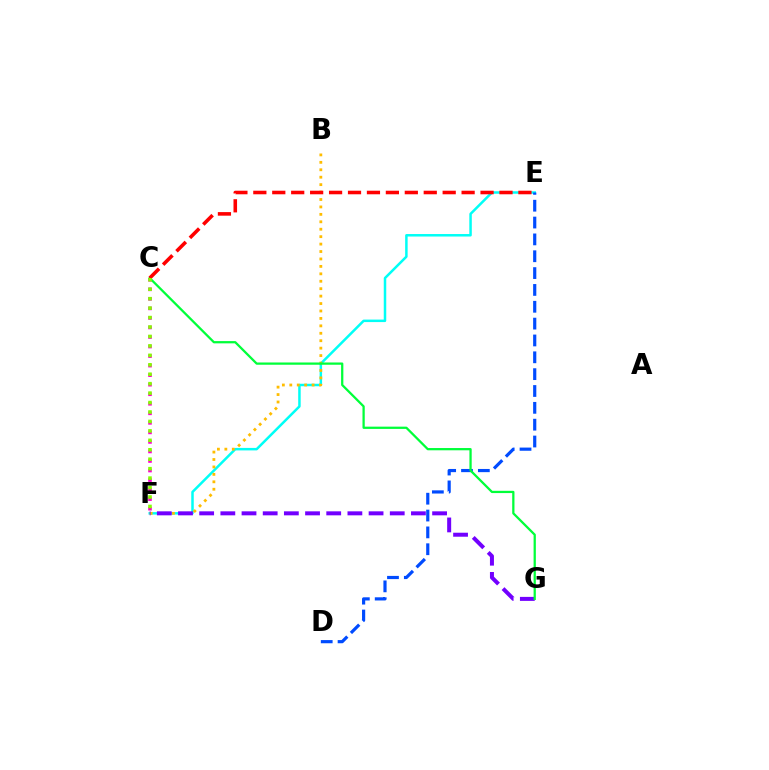{('E', 'F'): [{'color': '#00fff6', 'line_style': 'solid', 'thickness': 1.8}], ('B', 'F'): [{'color': '#ffbd00', 'line_style': 'dotted', 'thickness': 2.02}], ('D', 'E'): [{'color': '#004bff', 'line_style': 'dashed', 'thickness': 2.29}], ('C', 'F'): [{'color': '#ff00cf', 'line_style': 'dotted', 'thickness': 2.59}, {'color': '#84ff00', 'line_style': 'dotted', 'thickness': 2.57}], ('F', 'G'): [{'color': '#7200ff', 'line_style': 'dashed', 'thickness': 2.88}], ('C', 'G'): [{'color': '#00ff39', 'line_style': 'solid', 'thickness': 1.63}], ('C', 'E'): [{'color': '#ff0000', 'line_style': 'dashed', 'thickness': 2.57}]}